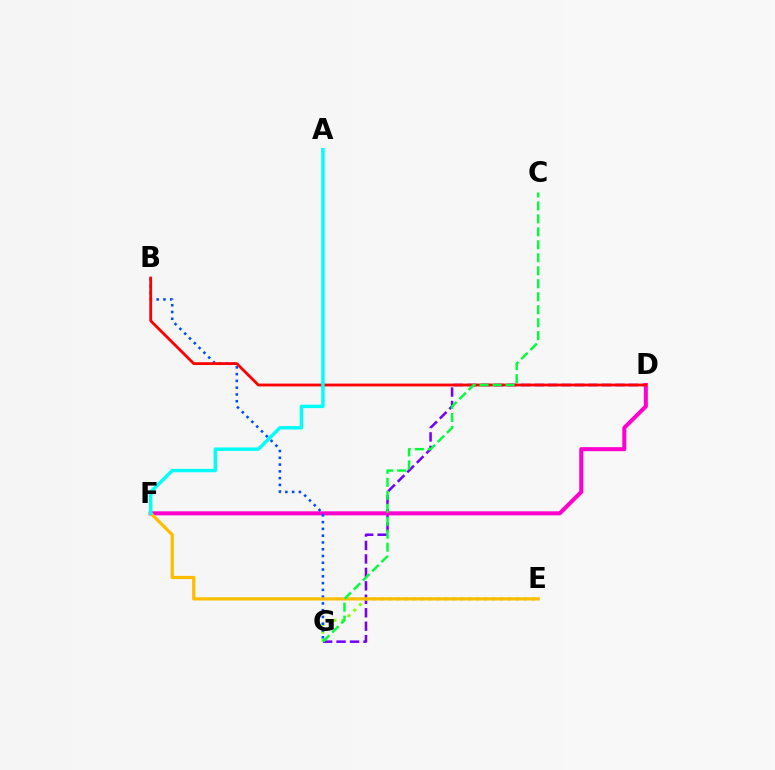{('D', 'G'): [{'color': '#7200ff', 'line_style': 'dashed', 'thickness': 1.83}], ('E', 'G'): [{'color': '#84ff00', 'line_style': 'dotted', 'thickness': 2.17}], ('D', 'F'): [{'color': '#ff00cf', 'line_style': 'solid', 'thickness': 2.91}], ('B', 'G'): [{'color': '#004bff', 'line_style': 'dotted', 'thickness': 1.84}], ('B', 'D'): [{'color': '#ff0000', 'line_style': 'solid', 'thickness': 2.03}], ('E', 'F'): [{'color': '#ffbd00', 'line_style': 'solid', 'thickness': 2.32}], ('A', 'F'): [{'color': '#00fff6', 'line_style': 'solid', 'thickness': 2.47}], ('C', 'G'): [{'color': '#00ff39', 'line_style': 'dashed', 'thickness': 1.76}]}